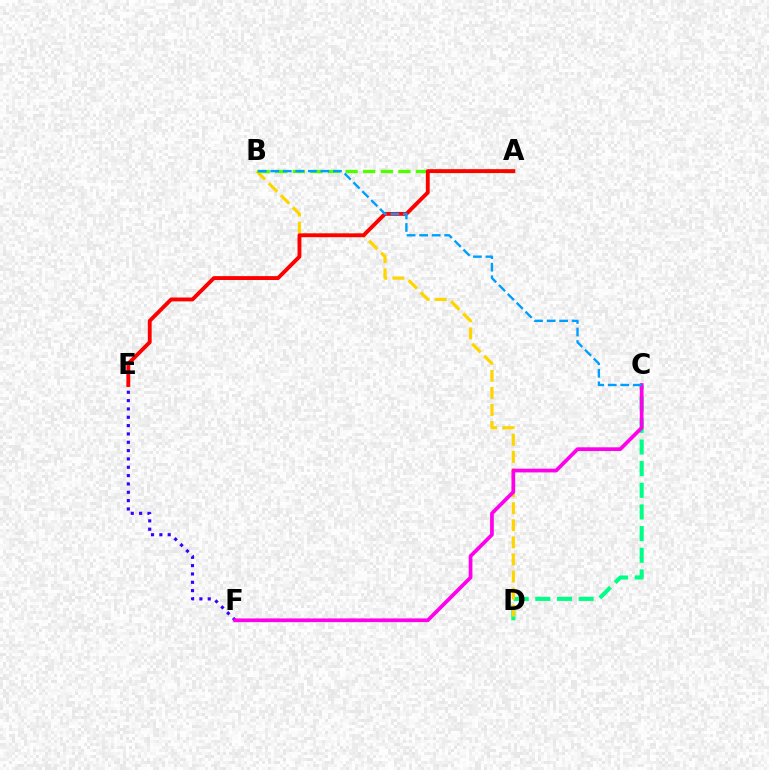{('C', 'D'): [{'color': '#00ff86', 'line_style': 'dashed', 'thickness': 2.94}], ('B', 'D'): [{'color': '#ffd500', 'line_style': 'dashed', 'thickness': 2.32}], ('E', 'F'): [{'color': '#3700ff', 'line_style': 'dotted', 'thickness': 2.26}], ('A', 'B'): [{'color': '#4fff00', 'line_style': 'dashed', 'thickness': 2.39}], ('C', 'F'): [{'color': '#ff00ed', 'line_style': 'solid', 'thickness': 2.68}], ('A', 'E'): [{'color': '#ff0000', 'line_style': 'solid', 'thickness': 2.79}], ('B', 'C'): [{'color': '#009eff', 'line_style': 'dashed', 'thickness': 1.7}]}